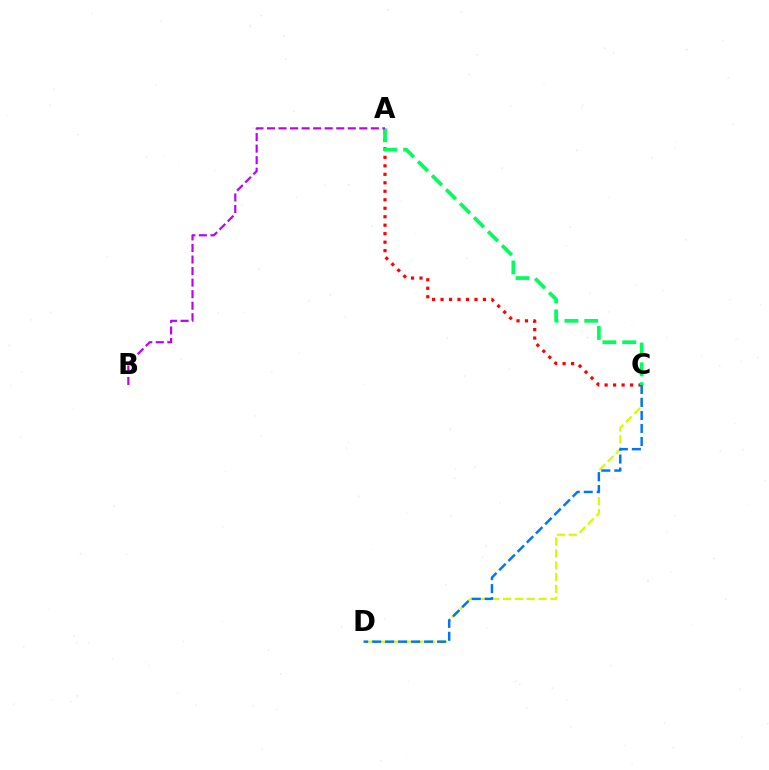{('C', 'D'): [{'color': '#d1ff00', 'line_style': 'dashed', 'thickness': 1.6}, {'color': '#0074ff', 'line_style': 'dashed', 'thickness': 1.76}], ('A', 'C'): [{'color': '#ff0000', 'line_style': 'dotted', 'thickness': 2.3}, {'color': '#00ff5c', 'line_style': 'dashed', 'thickness': 2.69}], ('A', 'B'): [{'color': '#b900ff', 'line_style': 'dashed', 'thickness': 1.57}]}